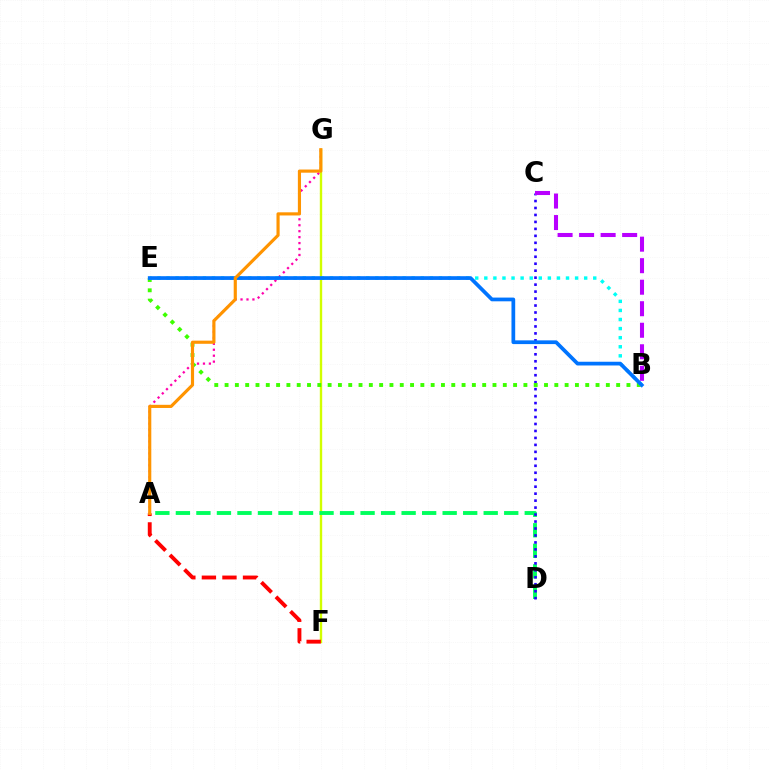{('A', 'G'): [{'color': '#ff00ac', 'line_style': 'dotted', 'thickness': 1.62}, {'color': '#ff9400', 'line_style': 'solid', 'thickness': 2.27}], ('F', 'G'): [{'color': '#d1ff00', 'line_style': 'solid', 'thickness': 1.72}], ('A', 'D'): [{'color': '#00ff5c', 'line_style': 'dashed', 'thickness': 2.79}], ('A', 'F'): [{'color': '#ff0000', 'line_style': 'dashed', 'thickness': 2.79}], ('C', 'D'): [{'color': '#2500ff', 'line_style': 'dotted', 'thickness': 1.89}], ('B', 'E'): [{'color': '#3dff00', 'line_style': 'dotted', 'thickness': 2.8}, {'color': '#00fff6', 'line_style': 'dotted', 'thickness': 2.47}, {'color': '#0074ff', 'line_style': 'solid', 'thickness': 2.69}], ('B', 'C'): [{'color': '#b900ff', 'line_style': 'dashed', 'thickness': 2.92}]}